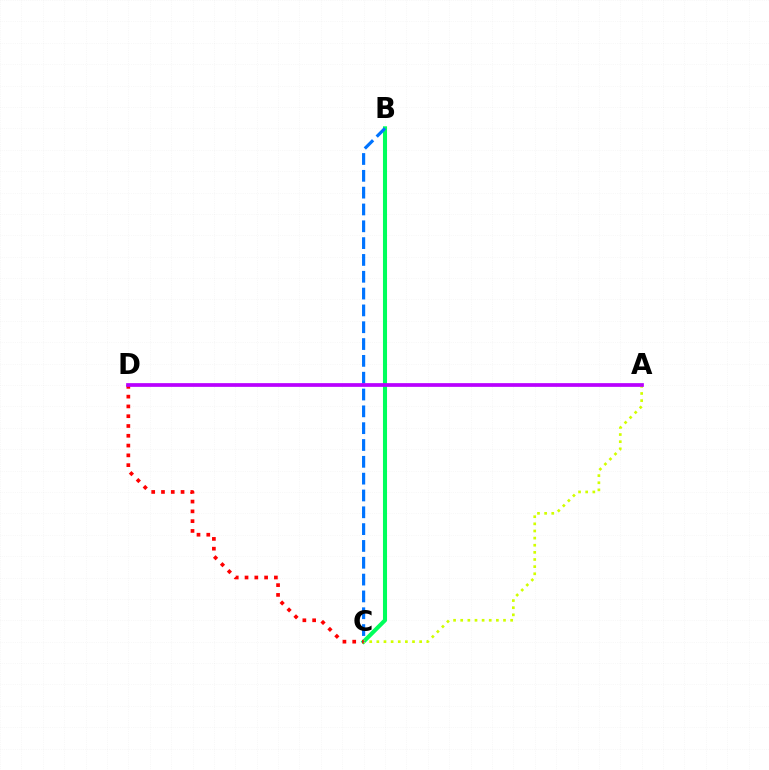{('B', 'C'): [{'color': '#00ff5c', 'line_style': 'solid', 'thickness': 2.93}, {'color': '#0074ff', 'line_style': 'dashed', 'thickness': 2.29}], ('A', 'C'): [{'color': '#d1ff00', 'line_style': 'dotted', 'thickness': 1.94}], ('C', 'D'): [{'color': '#ff0000', 'line_style': 'dotted', 'thickness': 2.66}], ('A', 'D'): [{'color': '#b900ff', 'line_style': 'solid', 'thickness': 2.68}]}